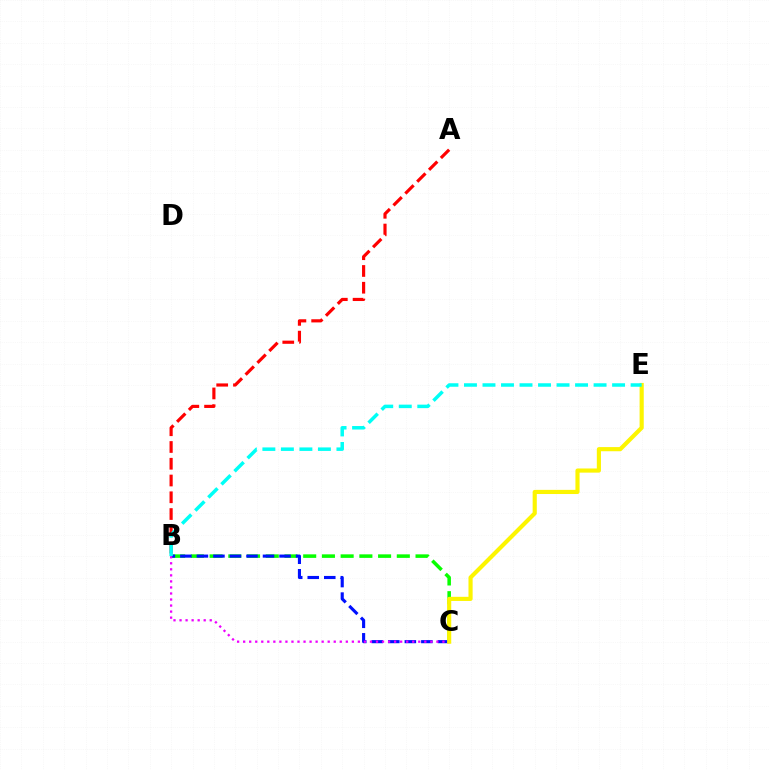{('B', 'C'): [{'color': '#08ff00', 'line_style': 'dashed', 'thickness': 2.54}, {'color': '#0010ff', 'line_style': 'dashed', 'thickness': 2.25}, {'color': '#ee00ff', 'line_style': 'dotted', 'thickness': 1.64}], ('A', 'B'): [{'color': '#ff0000', 'line_style': 'dashed', 'thickness': 2.28}], ('C', 'E'): [{'color': '#fcf500', 'line_style': 'solid', 'thickness': 2.98}], ('B', 'E'): [{'color': '#00fff6', 'line_style': 'dashed', 'thickness': 2.52}]}